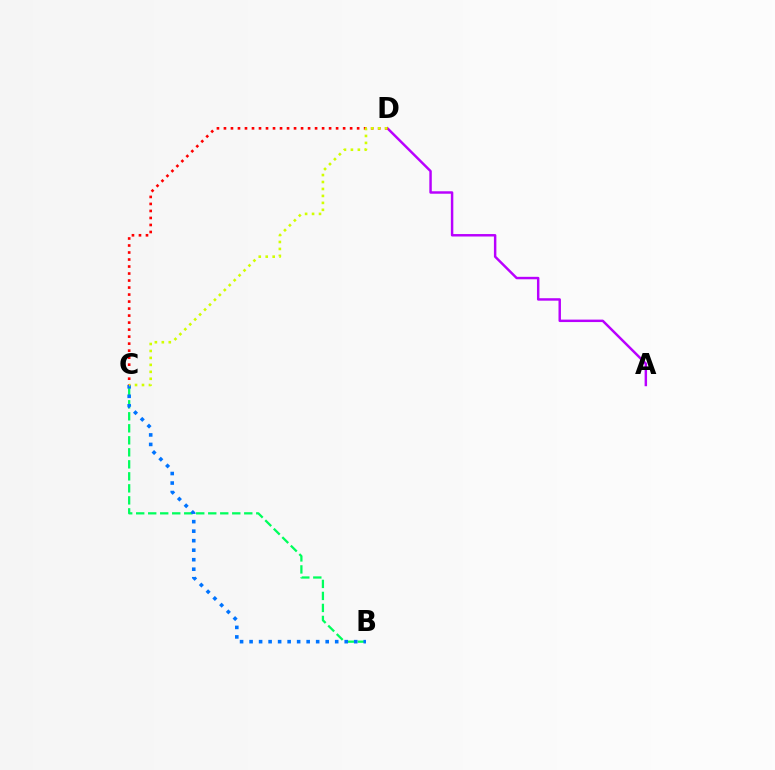{('A', 'D'): [{'color': '#b900ff', 'line_style': 'solid', 'thickness': 1.77}], ('B', 'C'): [{'color': '#00ff5c', 'line_style': 'dashed', 'thickness': 1.63}, {'color': '#0074ff', 'line_style': 'dotted', 'thickness': 2.58}], ('C', 'D'): [{'color': '#ff0000', 'line_style': 'dotted', 'thickness': 1.9}, {'color': '#d1ff00', 'line_style': 'dotted', 'thickness': 1.89}]}